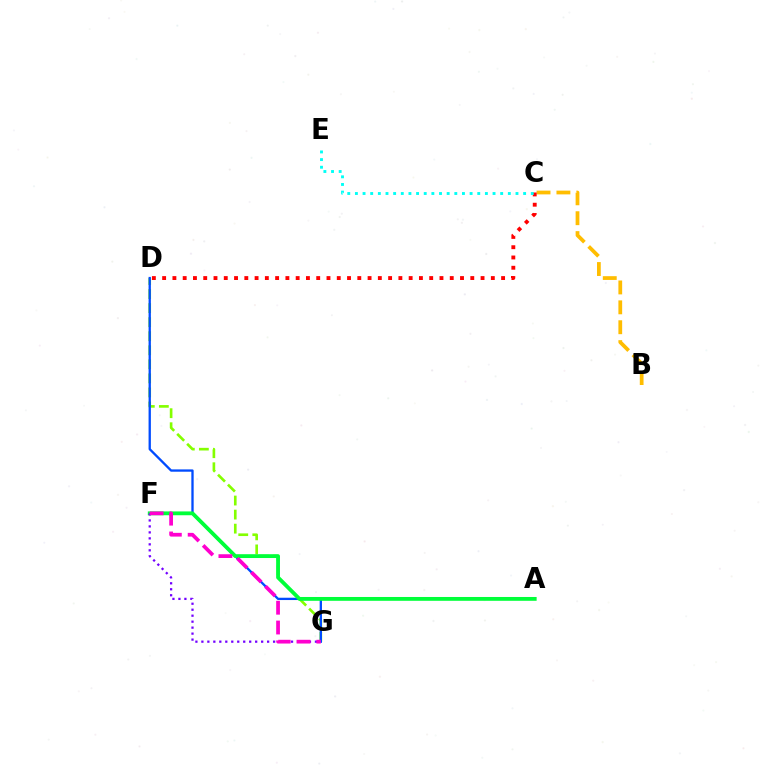{('D', 'G'): [{'color': '#84ff00', 'line_style': 'dashed', 'thickness': 1.91}, {'color': '#004bff', 'line_style': 'solid', 'thickness': 1.66}], ('B', 'C'): [{'color': '#ffbd00', 'line_style': 'dashed', 'thickness': 2.7}], ('C', 'D'): [{'color': '#ff0000', 'line_style': 'dotted', 'thickness': 2.79}], ('A', 'F'): [{'color': '#00ff39', 'line_style': 'solid', 'thickness': 2.75}], ('C', 'E'): [{'color': '#00fff6', 'line_style': 'dotted', 'thickness': 2.08}], ('F', 'G'): [{'color': '#7200ff', 'line_style': 'dotted', 'thickness': 1.62}, {'color': '#ff00cf', 'line_style': 'dashed', 'thickness': 2.69}]}